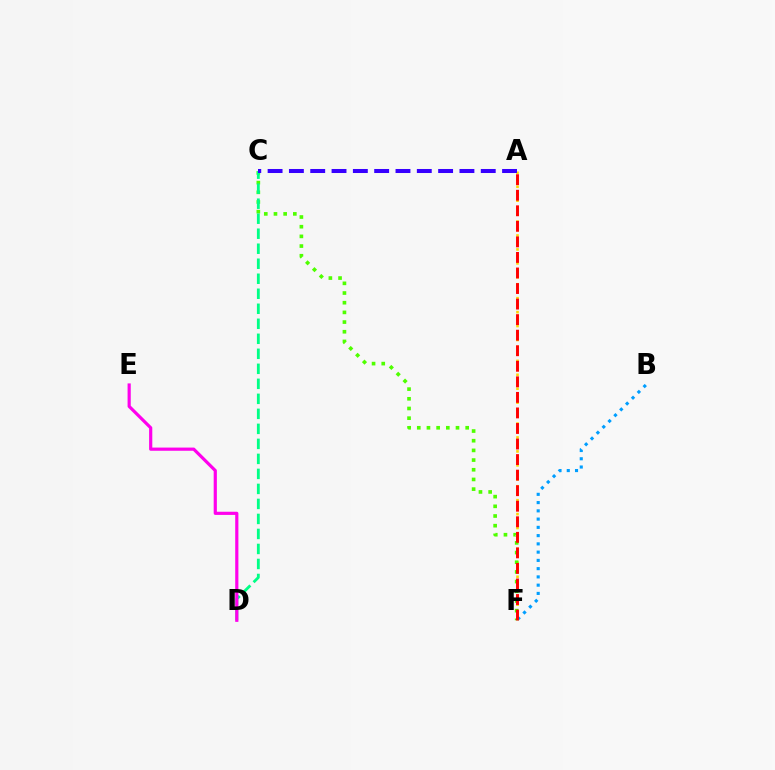{('B', 'F'): [{'color': '#009eff', 'line_style': 'dotted', 'thickness': 2.24}], ('A', 'F'): [{'color': '#ffd500', 'line_style': 'dotted', 'thickness': 1.89}, {'color': '#ff0000', 'line_style': 'dashed', 'thickness': 2.11}], ('C', 'F'): [{'color': '#4fff00', 'line_style': 'dotted', 'thickness': 2.63}], ('C', 'D'): [{'color': '#00ff86', 'line_style': 'dashed', 'thickness': 2.04}], ('D', 'E'): [{'color': '#ff00ed', 'line_style': 'solid', 'thickness': 2.29}], ('A', 'C'): [{'color': '#3700ff', 'line_style': 'dashed', 'thickness': 2.9}]}